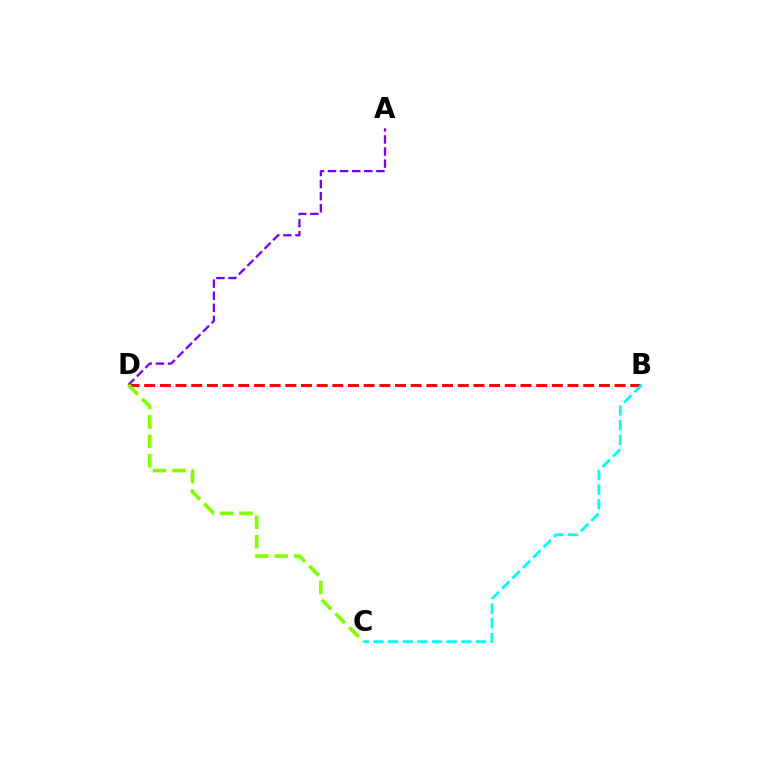{('A', 'D'): [{'color': '#7200ff', 'line_style': 'dashed', 'thickness': 1.64}], ('B', 'D'): [{'color': '#ff0000', 'line_style': 'dashed', 'thickness': 2.13}], ('C', 'D'): [{'color': '#84ff00', 'line_style': 'dashed', 'thickness': 2.65}], ('B', 'C'): [{'color': '#00fff6', 'line_style': 'dashed', 'thickness': 1.99}]}